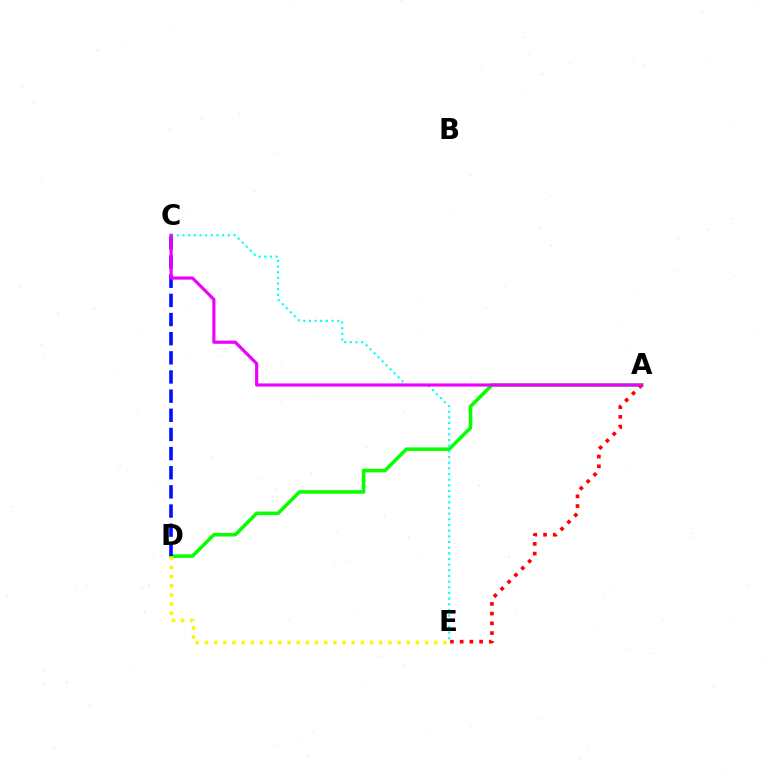{('A', 'D'): [{'color': '#08ff00', 'line_style': 'solid', 'thickness': 2.54}], ('C', 'D'): [{'color': '#0010ff', 'line_style': 'dashed', 'thickness': 2.6}], ('A', 'E'): [{'color': '#ff0000', 'line_style': 'dotted', 'thickness': 2.64}], ('C', 'E'): [{'color': '#00fff6', 'line_style': 'dotted', 'thickness': 1.54}], ('D', 'E'): [{'color': '#fcf500', 'line_style': 'dotted', 'thickness': 2.49}], ('A', 'C'): [{'color': '#ee00ff', 'line_style': 'solid', 'thickness': 2.27}]}